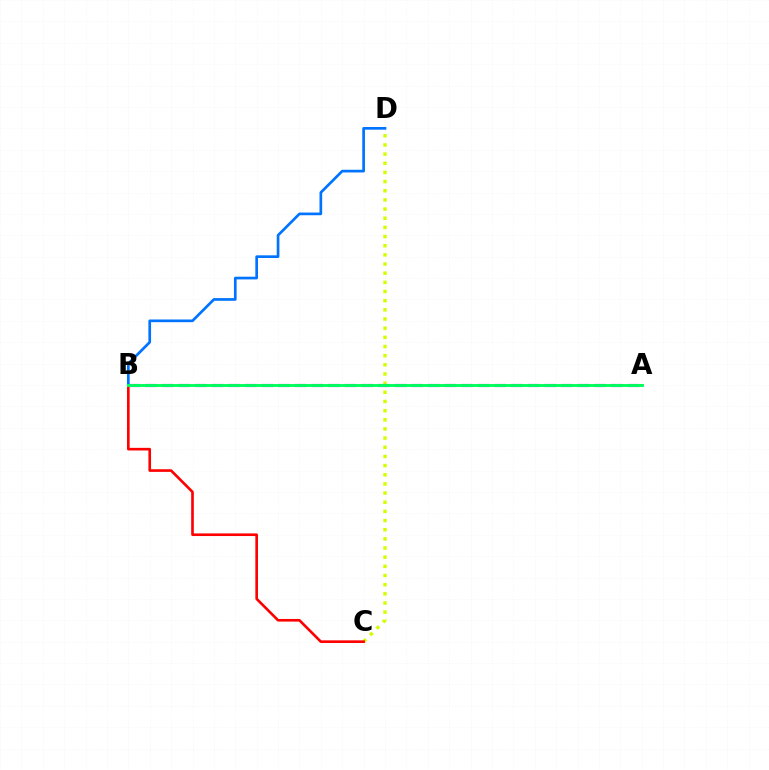{('C', 'D'): [{'color': '#d1ff00', 'line_style': 'dotted', 'thickness': 2.49}], ('B', 'C'): [{'color': '#ff0000', 'line_style': 'solid', 'thickness': 1.9}], ('A', 'B'): [{'color': '#b900ff', 'line_style': 'dashed', 'thickness': 2.26}, {'color': '#00ff5c', 'line_style': 'solid', 'thickness': 2.09}], ('B', 'D'): [{'color': '#0074ff', 'line_style': 'solid', 'thickness': 1.94}]}